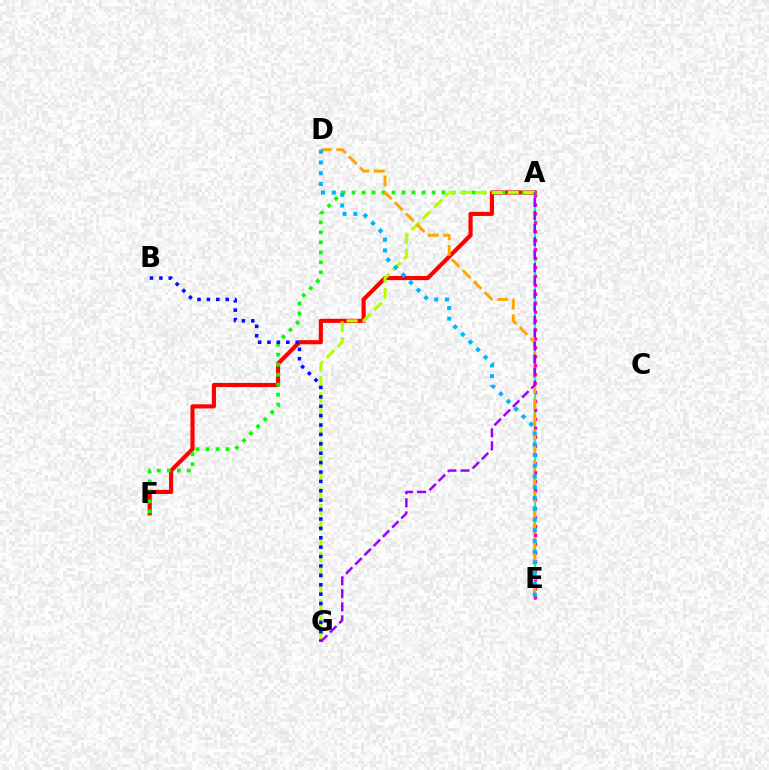{('A', 'F'): [{'color': '#ff0000', 'line_style': 'solid', 'thickness': 2.98}, {'color': '#08ff00', 'line_style': 'dotted', 'thickness': 2.72}], ('A', 'E'): [{'color': '#00ff9d', 'line_style': 'solid', 'thickness': 1.57}, {'color': '#ff00bd', 'line_style': 'dotted', 'thickness': 2.43}], ('A', 'G'): [{'color': '#b3ff00', 'line_style': 'dashed', 'thickness': 2.17}, {'color': '#9b00ff', 'line_style': 'dashed', 'thickness': 1.77}], ('B', 'G'): [{'color': '#0010ff', 'line_style': 'dotted', 'thickness': 2.55}], ('D', 'E'): [{'color': '#ffa500', 'line_style': 'dashed', 'thickness': 2.11}, {'color': '#00b5ff', 'line_style': 'dotted', 'thickness': 2.92}]}